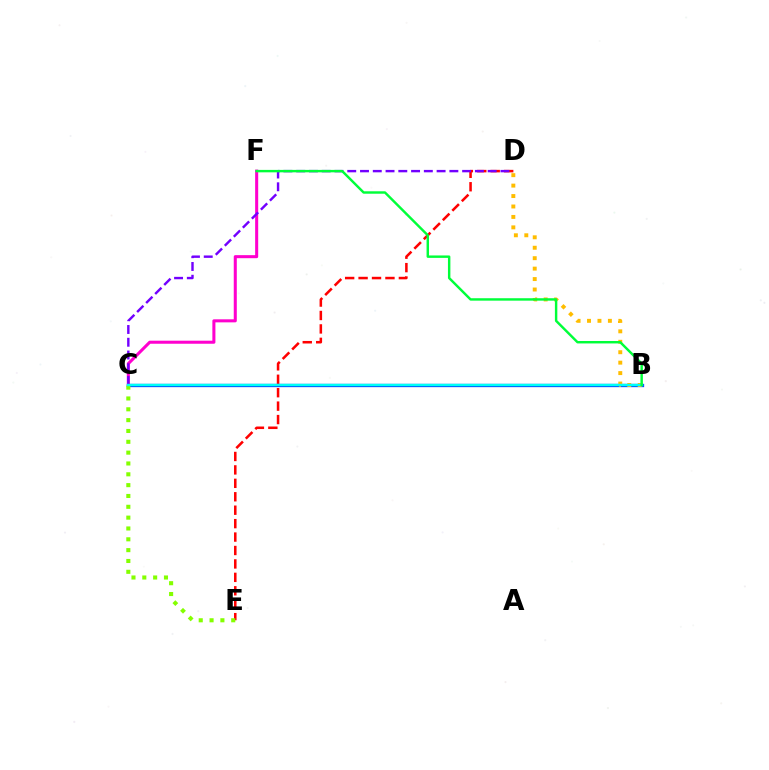{('D', 'E'): [{'color': '#ff0000', 'line_style': 'dashed', 'thickness': 1.82}], ('B', 'C'): [{'color': '#004bff', 'line_style': 'solid', 'thickness': 2.38}, {'color': '#00fff6', 'line_style': 'solid', 'thickness': 1.71}], ('B', 'D'): [{'color': '#ffbd00', 'line_style': 'dotted', 'thickness': 2.84}], ('C', 'F'): [{'color': '#ff00cf', 'line_style': 'solid', 'thickness': 2.19}], ('C', 'D'): [{'color': '#7200ff', 'line_style': 'dashed', 'thickness': 1.73}], ('C', 'E'): [{'color': '#84ff00', 'line_style': 'dotted', 'thickness': 2.94}], ('B', 'F'): [{'color': '#00ff39', 'line_style': 'solid', 'thickness': 1.75}]}